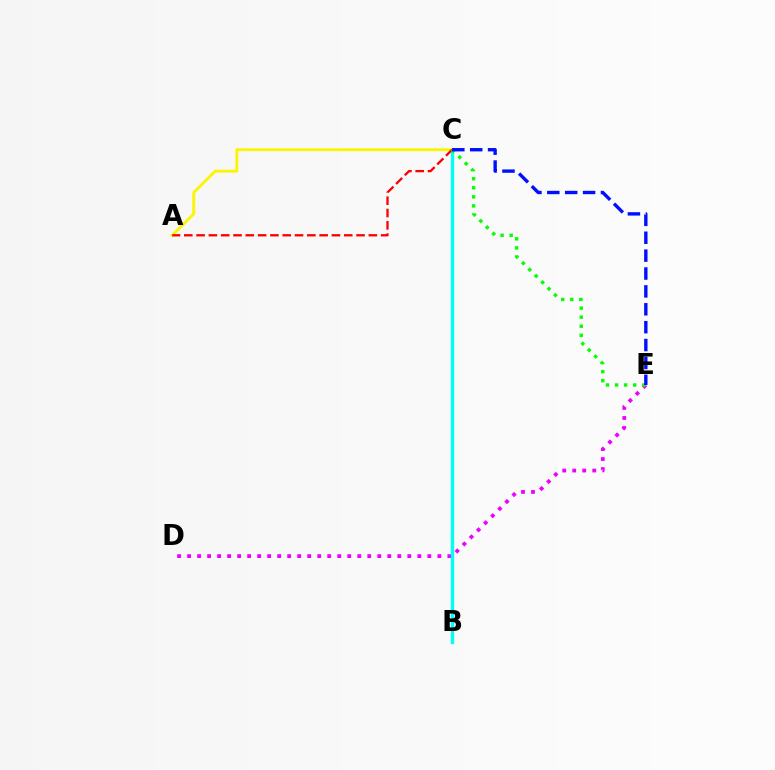{('D', 'E'): [{'color': '#ee00ff', 'line_style': 'dotted', 'thickness': 2.72}], ('B', 'C'): [{'color': '#00fff6', 'line_style': 'solid', 'thickness': 2.42}], ('A', 'C'): [{'color': '#fcf500', 'line_style': 'solid', 'thickness': 2.06}, {'color': '#ff0000', 'line_style': 'dashed', 'thickness': 1.67}], ('C', 'E'): [{'color': '#08ff00', 'line_style': 'dotted', 'thickness': 2.46}, {'color': '#0010ff', 'line_style': 'dashed', 'thickness': 2.43}]}